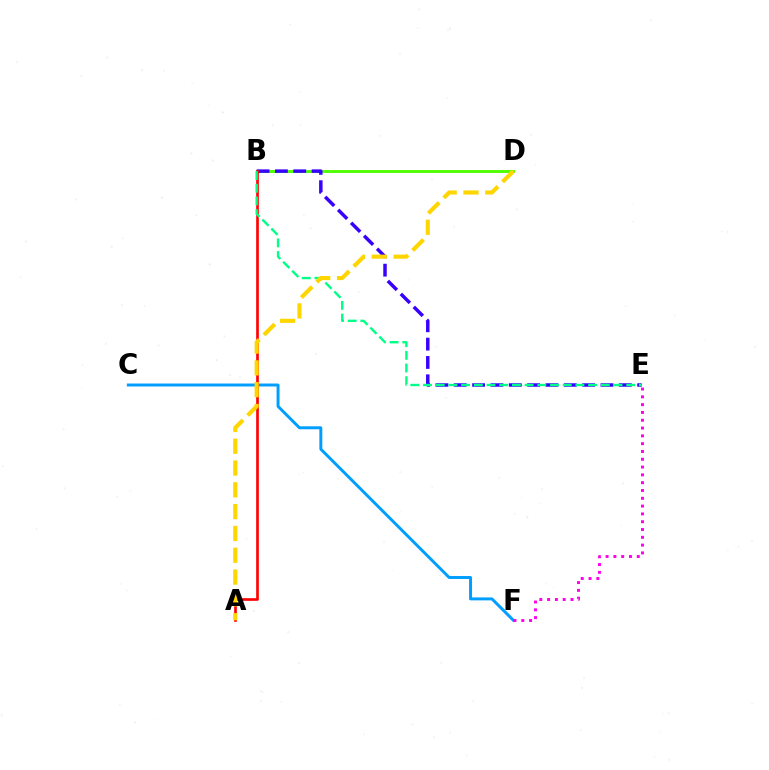{('C', 'F'): [{'color': '#009eff', 'line_style': 'solid', 'thickness': 2.13}], ('E', 'F'): [{'color': '#ff00ed', 'line_style': 'dotted', 'thickness': 2.12}], ('B', 'D'): [{'color': '#4fff00', 'line_style': 'solid', 'thickness': 2.07}], ('B', 'E'): [{'color': '#3700ff', 'line_style': 'dashed', 'thickness': 2.49}, {'color': '#00ff86', 'line_style': 'dashed', 'thickness': 1.73}], ('A', 'B'): [{'color': '#ff0000', 'line_style': 'solid', 'thickness': 1.92}], ('A', 'D'): [{'color': '#ffd500', 'line_style': 'dashed', 'thickness': 2.96}]}